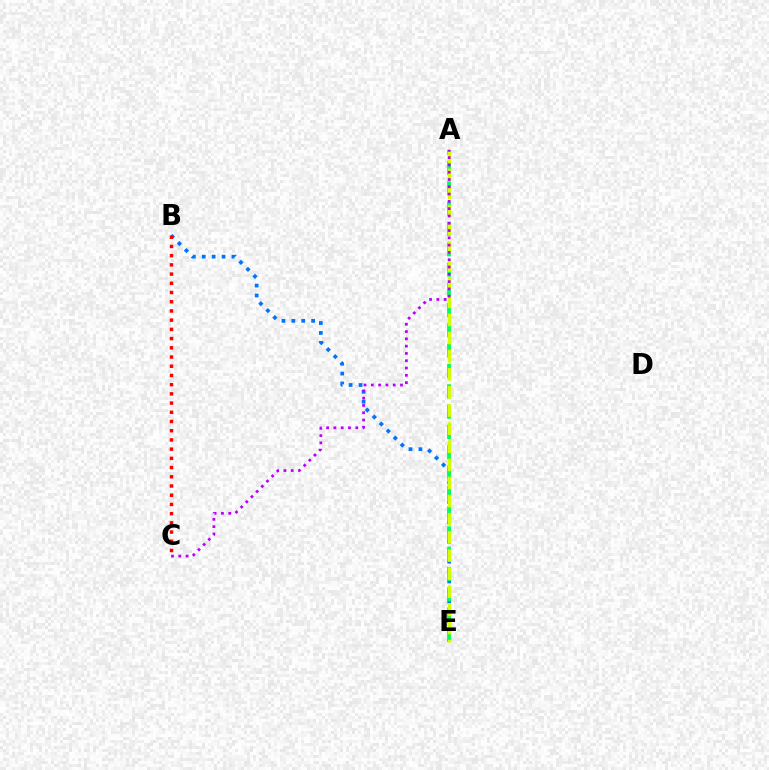{('B', 'E'): [{'color': '#0074ff', 'line_style': 'dotted', 'thickness': 2.69}], ('A', 'E'): [{'color': '#00ff5c', 'line_style': 'dashed', 'thickness': 2.76}, {'color': '#d1ff00', 'line_style': 'dashed', 'thickness': 2.46}], ('A', 'C'): [{'color': '#b900ff', 'line_style': 'dotted', 'thickness': 1.98}], ('B', 'C'): [{'color': '#ff0000', 'line_style': 'dotted', 'thickness': 2.5}]}